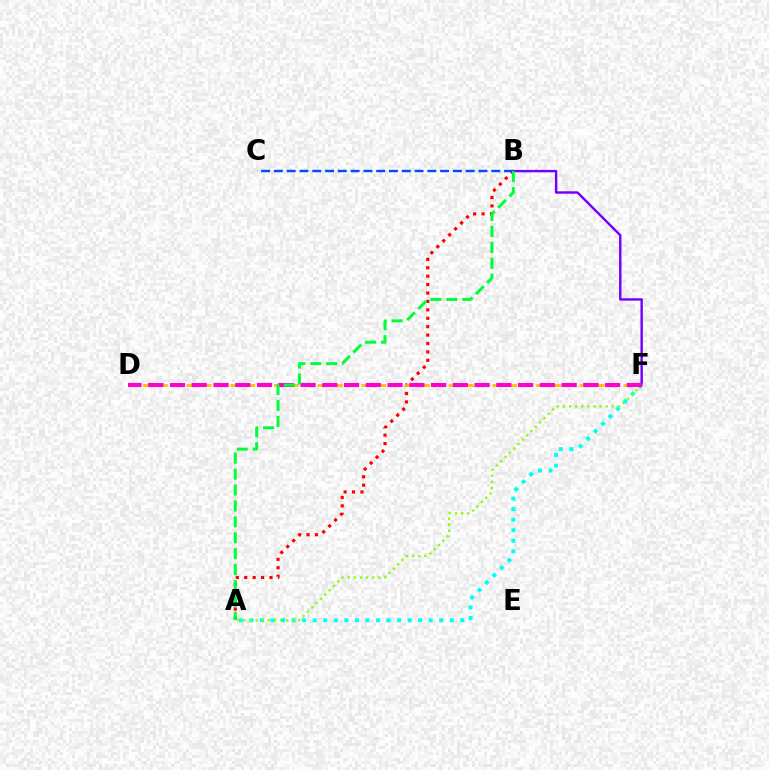{('B', 'F'): [{'color': '#7200ff', 'line_style': 'solid', 'thickness': 1.74}], ('A', 'B'): [{'color': '#ff0000', 'line_style': 'dotted', 'thickness': 2.29}, {'color': '#00ff39', 'line_style': 'dashed', 'thickness': 2.16}], ('D', 'F'): [{'color': '#ffbd00', 'line_style': 'dashed', 'thickness': 1.98}, {'color': '#ff00cf', 'line_style': 'dashed', 'thickness': 2.96}], ('A', 'F'): [{'color': '#00fff6', 'line_style': 'dotted', 'thickness': 2.87}, {'color': '#84ff00', 'line_style': 'dotted', 'thickness': 1.66}], ('B', 'C'): [{'color': '#004bff', 'line_style': 'dashed', 'thickness': 1.74}]}